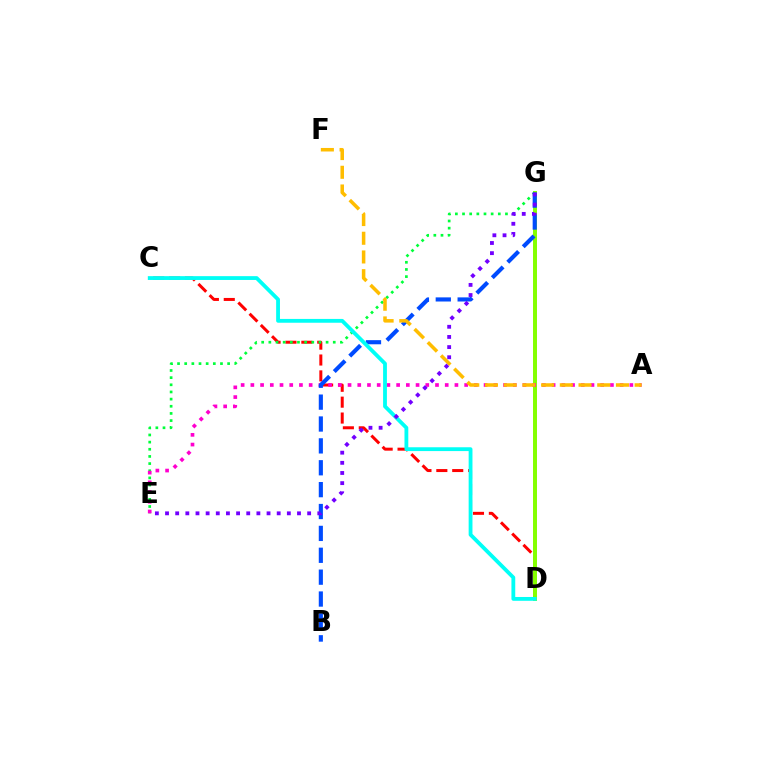{('C', 'D'): [{'color': '#ff0000', 'line_style': 'dashed', 'thickness': 2.16}, {'color': '#00fff6', 'line_style': 'solid', 'thickness': 2.75}], ('D', 'G'): [{'color': '#84ff00', 'line_style': 'solid', 'thickness': 2.86}], ('E', 'G'): [{'color': '#00ff39', 'line_style': 'dotted', 'thickness': 1.94}, {'color': '#7200ff', 'line_style': 'dotted', 'thickness': 2.76}], ('A', 'E'): [{'color': '#ff00cf', 'line_style': 'dotted', 'thickness': 2.64}], ('B', 'G'): [{'color': '#004bff', 'line_style': 'dashed', 'thickness': 2.97}], ('A', 'F'): [{'color': '#ffbd00', 'line_style': 'dashed', 'thickness': 2.54}]}